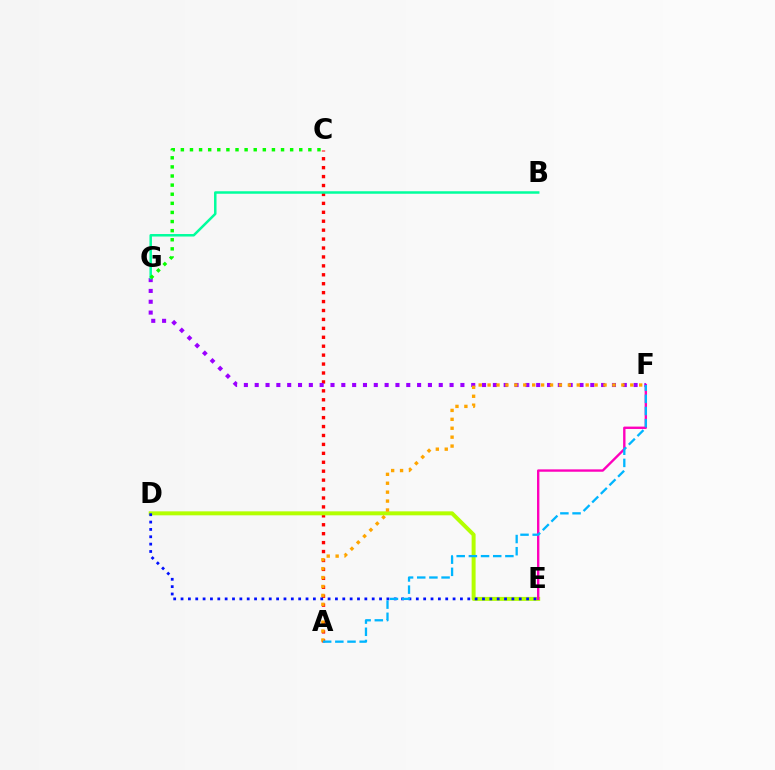{('A', 'C'): [{'color': '#ff0000', 'line_style': 'dotted', 'thickness': 2.43}], ('D', 'E'): [{'color': '#b3ff00', 'line_style': 'solid', 'thickness': 2.86}, {'color': '#0010ff', 'line_style': 'dotted', 'thickness': 2.0}], ('E', 'F'): [{'color': '#ff00bd', 'line_style': 'solid', 'thickness': 1.71}], ('F', 'G'): [{'color': '#9b00ff', 'line_style': 'dotted', 'thickness': 2.94}], ('A', 'F'): [{'color': '#ffa500', 'line_style': 'dotted', 'thickness': 2.42}, {'color': '#00b5ff', 'line_style': 'dashed', 'thickness': 1.65}], ('B', 'G'): [{'color': '#00ff9d', 'line_style': 'solid', 'thickness': 1.8}], ('C', 'G'): [{'color': '#08ff00', 'line_style': 'dotted', 'thickness': 2.47}]}